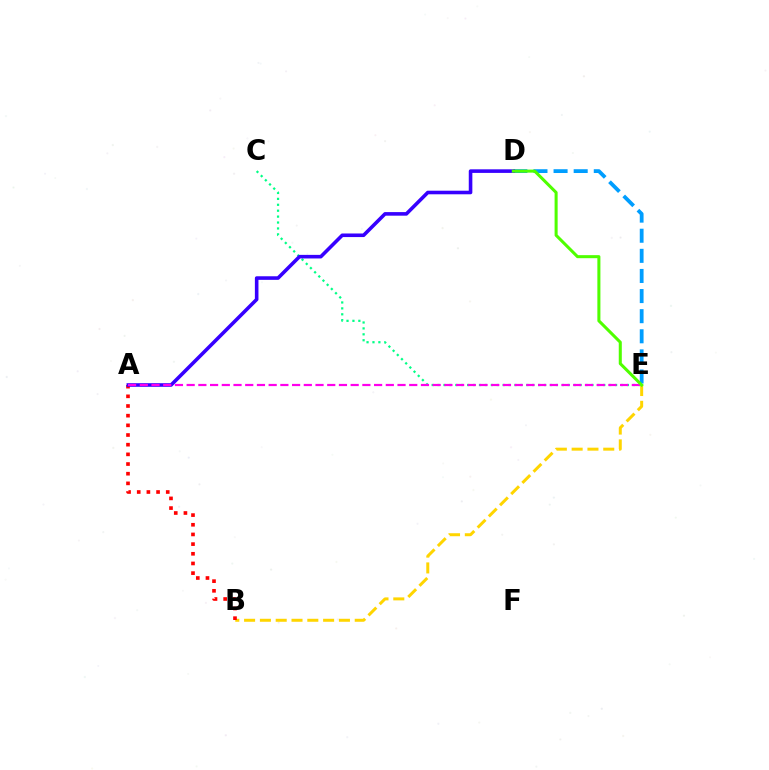{('D', 'E'): [{'color': '#009eff', 'line_style': 'dashed', 'thickness': 2.73}, {'color': '#4fff00', 'line_style': 'solid', 'thickness': 2.19}], ('C', 'E'): [{'color': '#00ff86', 'line_style': 'dotted', 'thickness': 1.61}], ('B', 'E'): [{'color': '#ffd500', 'line_style': 'dashed', 'thickness': 2.15}], ('A', 'B'): [{'color': '#ff0000', 'line_style': 'dotted', 'thickness': 2.63}], ('A', 'D'): [{'color': '#3700ff', 'line_style': 'solid', 'thickness': 2.58}], ('A', 'E'): [{'color': '#ff00ed', 'line_style': 'dashed', 'thickness': 1.59}]}